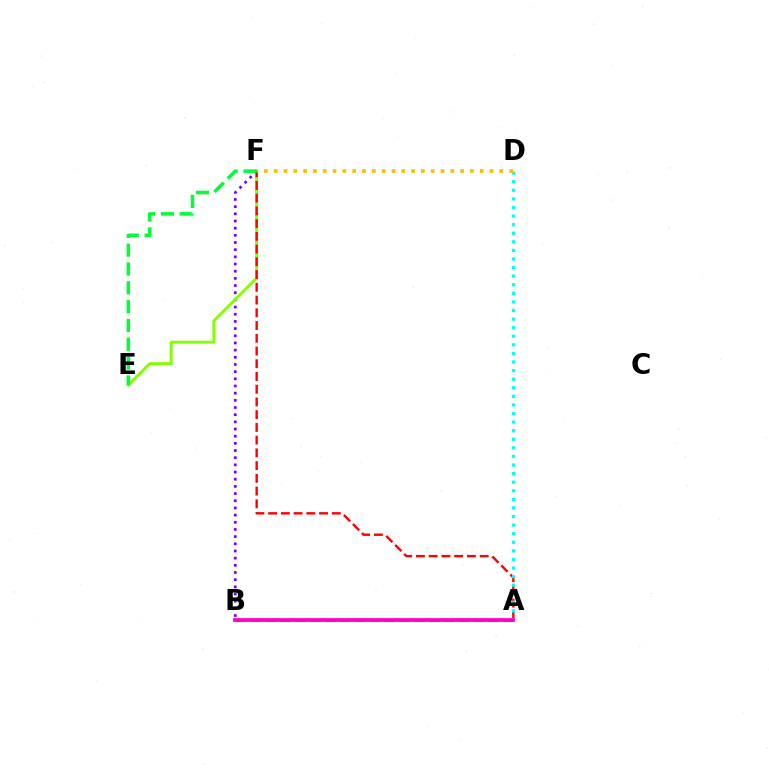{('A', 'B'): [{'color': '#004bff', 'line_style': 'dashed', 'thickness': 2.02}, {'color': '#ff00cf', 'line_style': 'solid', 'thickness': 2.69}], ('B', 'F'): [{'color': '#7200ff', 'line_style': 'dotted', 'thickness': 1.95}], ('E', 'F'): [{'color': '#84ff00', 'line_style': 'solid', 'thickness': 2.13}, {'color': '#00ff39', 'line_style': 'dashed', 'thickness': 2.56}], ('A', 'F'): [{'color': '#ff0000', 'line_style': 'dashed', 'thickness': 1.73}], ('A', 'D'): [{'color': '#00fff6', 'line_style': 'dotted', 'thickness': 2.33}], ('D', 'F'): [{'color': '#ffbd00', 'line_style': 'dotted', 'thickness': 2.67}]}